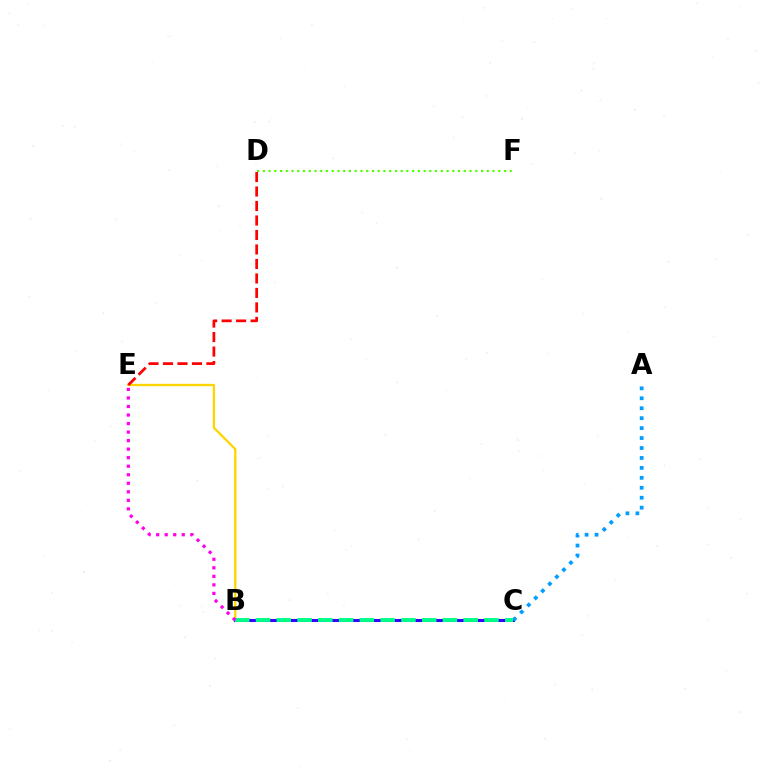{('D', 'F'): [{'color': '#4fff00', 'line_style': 'dotted', 'thickness': 1.56}], ('B', 'E'): [{'color': '#ffd500', 'line_style': 'solid', 'thickness': 1.67}, {'color': '#ff00ed', 'line_style': 'dotted', 'thickness': 2.32}], ('B', 'C'): [{'color': '#3700ff', 'line_style': 'solid', 'thickness': 2.18}, {'color': '#00ff86', 'line_style': 'dashed', 'thickness': 2.82}], ('D', 'E'): [{'color': '#ff0000', 'line_style': 'dashed', 'thickness': 1.97}], ('A', 'C'): [{'color': '#009eff', 'line_style': 'dotted', 'thickness': 2.7}]}